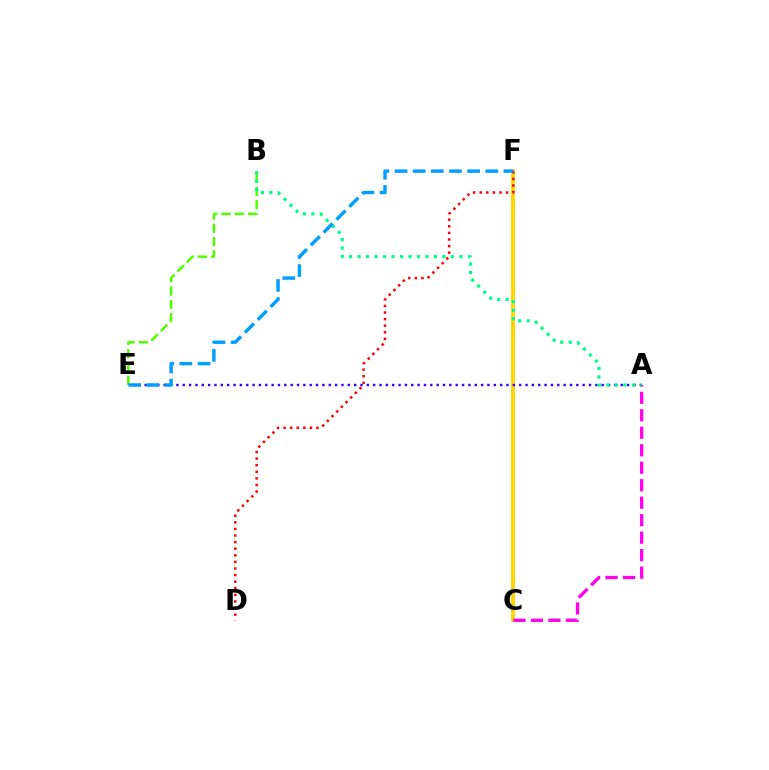{('C', 'F'): [{'color': '#ffd500', 'line_style': 'solid', 'thickness': 2.77}], ('A', 'C'): [{'color': '#ff00ed', 'line_style': 'dashed', 'thickness': 2.38}], ('B', 'E'): [{'color': '#4fff00', 'line_style': 'dashed', 'thickness': 1.8}], ('D', 'F'): [{'color': '#ff0000', 'line_style': 'dotted', 'thickness': 1.79}], ('A', 'E'): [{'color': '#3700ff', 'line_style': 'dotted', 'thickness': 1.72}], ('A', 'B'): [{'color': '#00ff86', 'line_style': 'dotted', 'thickness': 2.31}], ('E', 'F'): [{'color': '#009eff', 'line_style': 'dashed', 'thickness': 2.47}]}